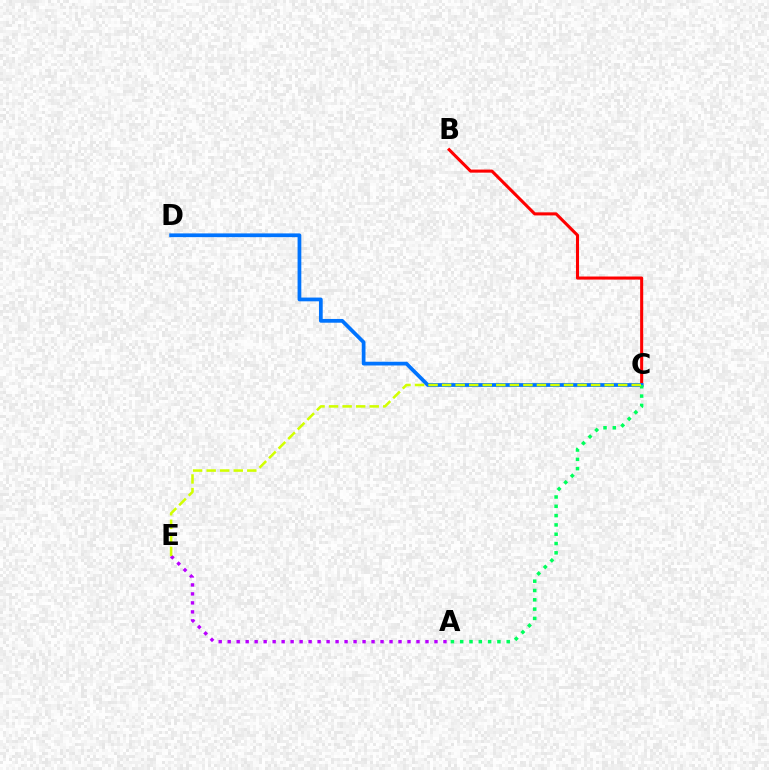{('B', 'C'): [{'color': '#ff0000', 'line_style': 'solid', 'thickness': 2.21}], ('C', 'D'): [{'color': '#0074ff', 'line_style': 'solid', 'thickness': 2.7}], ('A', 'E'): [{'color': '#b900ff', 'line_style': 'dotted', 'thickness': 2.44}], ('A', 'C'): [{'color': '#00ff5c', 'line_style': 'dotted', 'thickness': 2.53}], ('C', 'E'): [{'color': '#d1ff00', 'line_style': 'dashed', 'thickness': 1.84}]}